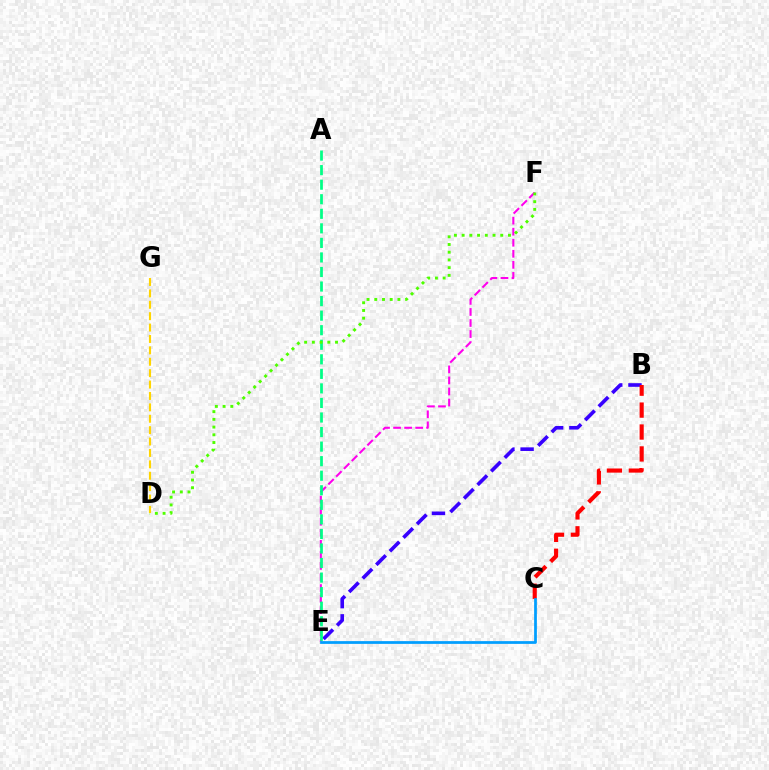{('B', 'E'): [{'color': '#3700ff', 'line_style': 'dashed', 'thickness': 2.61}], ('B', 'C'): [{'color': '#ff0000', 'line_style': 'dashed', 'thickness': 2.98}], ('E', 'F'): [{'color': '#ff00ed', 'line_style': 'dashed', 'thickness': 1.5}], ('A', 'E'): [{'color': '#00ff86', 'line_style': 'dashed', 'thickness': 1.98}], ('D', 'F'): [{'color': '#4fff00', 'line_style': 'dotted', 'thickness': 2.1}], ('D', 'G'): [{'color': '#ffd500', 'line_style': 'dashed', 'thickness': 1.55}], ('C', 'E'): [{'color': '#009eff', 'line_style': 'solid', 'thickness': 1.97}]}